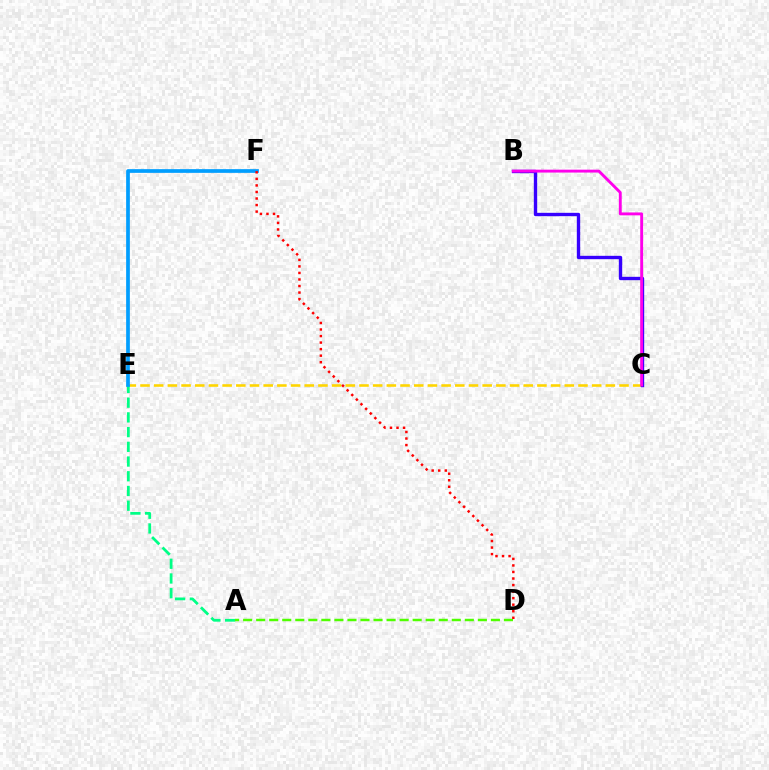{('C', 'E'): [{'color': '#ffd500', 'line_style': 'dashed', 'thickness': 1.86}], ('A', 'E'): [{'color': '#00ff86', 'line_style': 'dashed', 'thickness': 2.0}], ('E', 'F'): [{'color': '#009eff', 'line_style': 'solid', 'thickness': 2.67}], ('B', 'C'): [{'color': '#3700ff', 'line_style': 'solid', 'thickness': 2.42}, {'color': '#ff00ed', 'line_style': 'solid', 'thickness': 2.08}], ('A', 'D'): [{'color': '#4fff00', 'line_style': 'dashed', 'thickness': 1.77}], ('D', 'F'): [{'color': '#ff0000', 'line_style': 'dotted', 'thickness': 1.78}]}